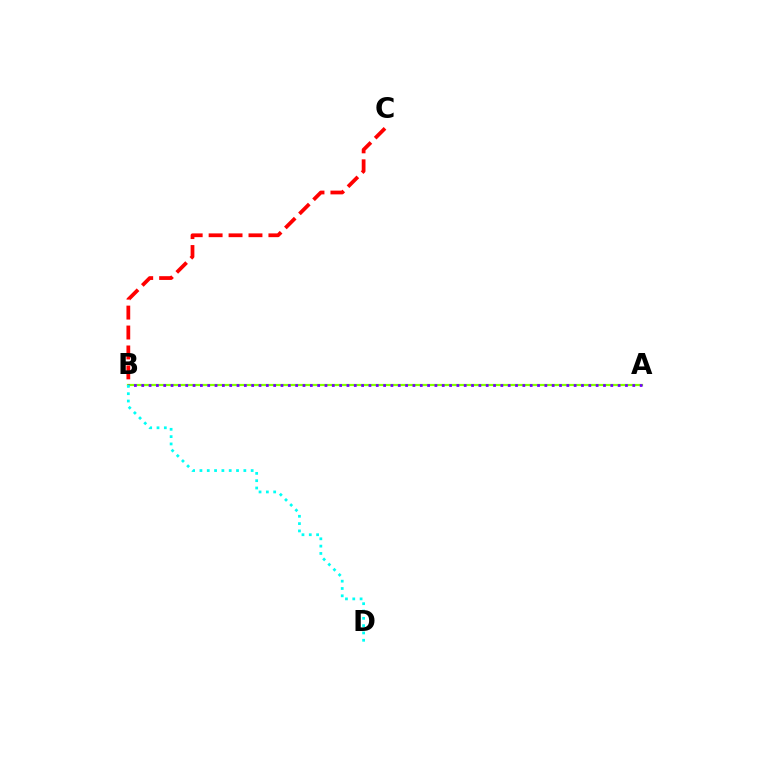{('A', 'B'): [{'color': '#84ff00', 'line_style': 'solid', 'thickness': 1.58}, {'color': '#7200ff', 'line_style': 'dotted', 'thickness': 1.99}], ('B', 'C'): [{'color': '#ff0000', 'line_style': 'dashed', 'thickness': 2.71}], ('B', 'D'): [{'color': '#00fff6', 'line_style': 'dotted', 'thickness': 1.99}]}